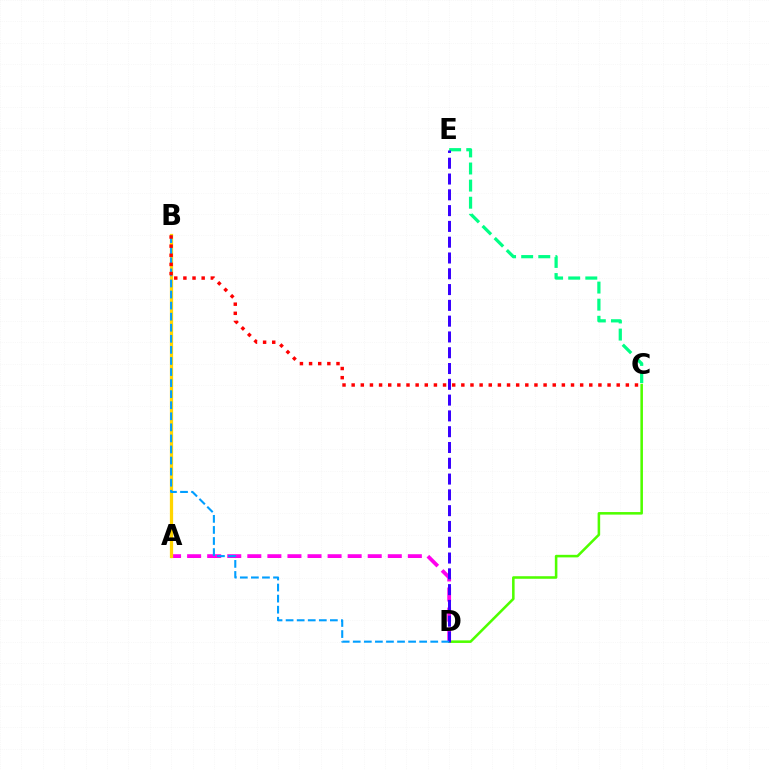{('C', 'E'): [{'color': '#00ff86', 'line_style': 'dashed', 'thickness': 2.32}], ('C', 'D'): [{'color': '#4fff00', 'line_style': 'solid', 'thickness': 1.84}], ('A', 'D'): [{'color': '#ff00ed', 'line_style': 'dashed', 'thickness': 2.73}], ('A', 'B'): [{'color': '#ffd500', 'line_style': 'solid', 'thickness': 2.34}], ('D', 'E'): [{'color': '#3700ff', 'line_style': 'dashed', 'thickness': 2.15}], ('B', 'D'): [{'color': '#009eff', 'line_style': 'dashed', 'thickness': 1.5}], ('B', 'C'): [{'color': '#ff0000', 'line_style': 'dotted', 'thickness': 2.48}]}